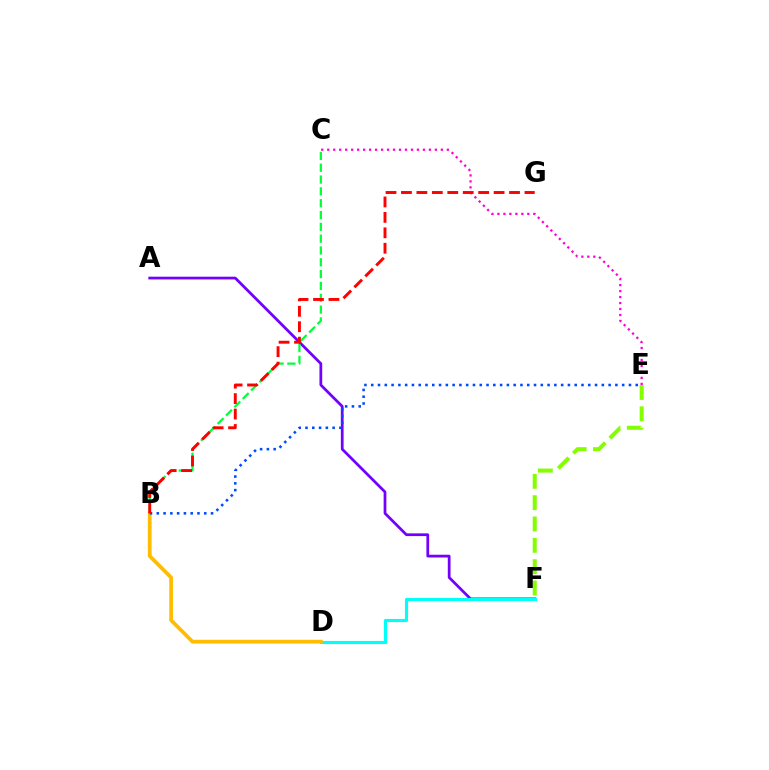{('A', 'F'): [{'color': '#7200ff', 'line_style': 'solid', 'thickness': 1.98}], ('B', 'C'): [{'color': '#00ff39', 'line_style': 'dashed', 'thickness': 1.61}], ('D', 'F'): [{'color': '#00fff6', 'line_style': 'solid', 'thickness': 2.26}], ('C', 'E'): [{'color': '#ff00cf', 'line_style': 'dotted', 'thickness': 1.62}], ('E', 'F'): [{'color': '#84ff00', 'line_style': 'dashed', 'thickness': 2.9}], ('B', 'D'): [{'color': '#ffbd00', 'line_style': 'solid', 'thickness': 2.7}], ('B', 'E'): [{'color': '#004bff', 'line_style': 'dotted', 'thickness': 1.84}], ('B', 'G'): [{'color': '#ff0000', 'line_style': 'dashed', 'thickness': 2.1}]}